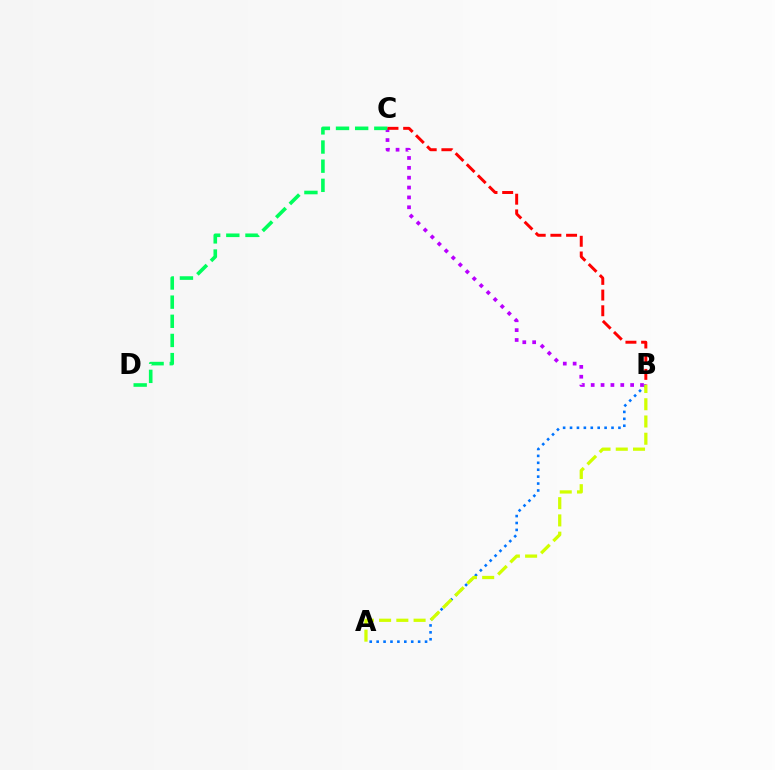{('A', 'B'): [{'color': '#0074ff', 'line_style': 'dotted', 'thickness': 1.88}, {'color': '#d1ff00', 'line_style': 'dashed', 'thickness': 2.34}], ('B', 'C'): [{'color': '#b900ff', 'line_style': 'dotted', 'thickness': 2.68}, {'color': '#ff0000', 'line_style': 'dashed', 'thickness': 2.13}], ('C', 'D'): [{'color': '#00ff5c', 'line_style': 'dashed', 'thickness': 2.6}]}